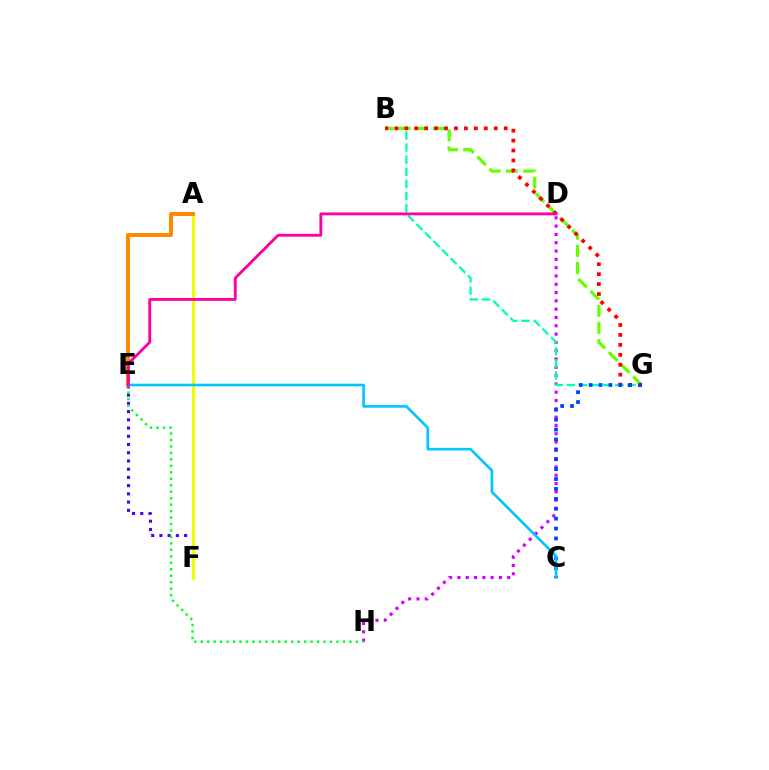{('D', 'H'): [{'color': '#d600ff', 'line_style': 'dotted', 'thickness': 2.26}], ('B', 'G'): [{'color': '#00ffaf', 'line_style': 'dashed', 'thickness': 1.65}, {'color': '#66ff00', 'line_style': 'dashed', 'thickness': 2.34}, {'color': '#ff0000', 'line_style': 'dotted', 'thickness': 2.7}], ('E', 'F'): [{'color': '#4f00ff', 'line_style': 'dotted', 'thickness': 2.24}], ('A', 'F'): [{'color': '#eeff00', 'line_style': 'solid', 'thickness': 2.2}], ('C', 'G'): [{'color': '#003fff', 'line_style': 'dotted', 'thickness': 2.69}], ('E', 'H'): [{'color': '#00ff27', 'line_style': 'dotted', 'thickness': 1.76}], ('A', 'E'): [{'color': '#ff8800', 'line_style': 'solid', 'thickness': 2.85}], ('C', 'E'): [{'color': '#00c7ff', 'line_style': 'solid', 'thickness': 1.91}], ('D', 'E'): [{'color': '#ff00a0', 'line_style': 'solid', 'thickness': 2.05}]}